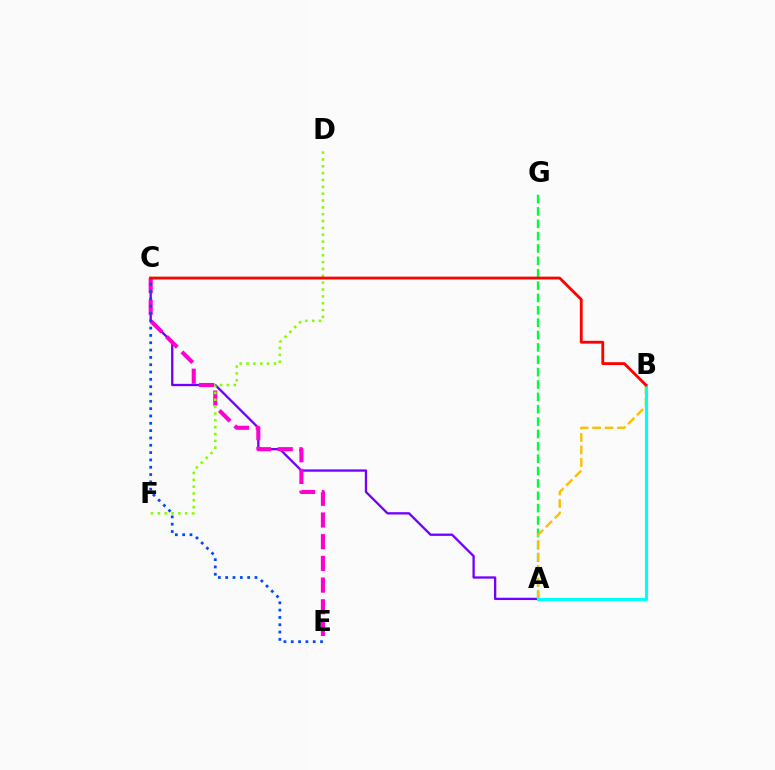{('A', 'C'): [{'color': '#7200ff', 'line_style': 'solid', 'thickness': 1.66}], ('A', 'G'): [{'color': '#00ff39', 'line_style': 'dashed', 'thickness': 1.68}], ('C', 'E'): [{'color': '#ff00cf', 'line_style': 'dashed', 'thickness': 2.95}, {'color': '#004bff', 'line_style': 'dotted', 'thickness': 1.99}], ('A', 'B'): [{'color': '#ffbd00', 'line_style': 'dashed', 'thickness': 1.7}, {'color': '#00fff6', 'line_style': 'solid', 'thickness': 2.27}], ('D', 'F'): [{'color': '#84ff00', 'line_style': 'dotted', 'thickness': 1.86}], ('B', 'C'): [{'color': '#ff0000', 'line_style': 'solid', 'thickness': 2.04}]}